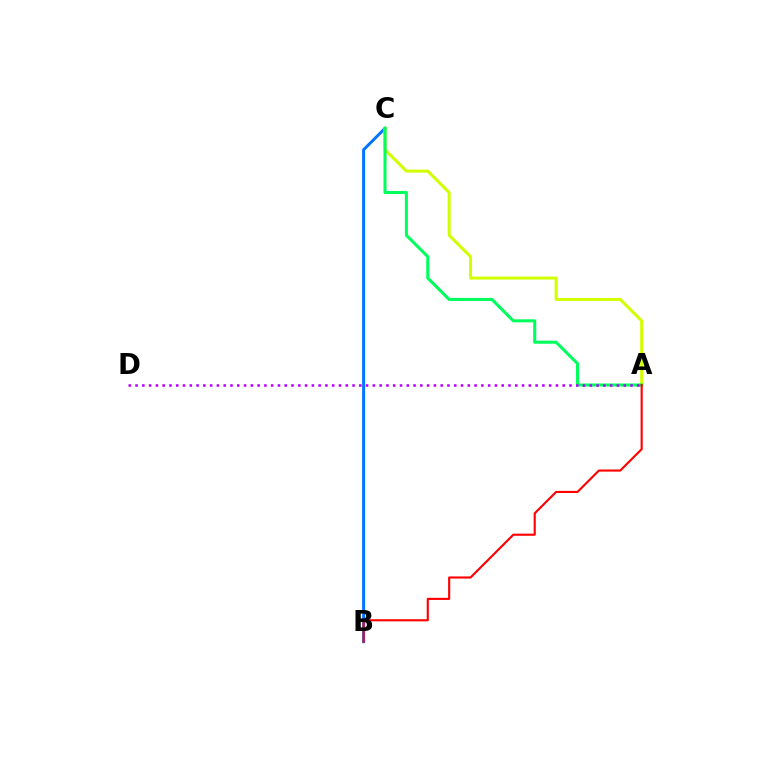{('B', 'C'): [{'color': '#0074ff', 'line_style': 'solid', 'thickness': 2.13}], ('A', 'C'): [{'color': '#d1ff00', 'line_style': 'solid', 'thickness': 2.16}, {'color': '#00ff5c', 'line_style': 'solid', 'thickness': 2.2}], ('A', 'D'): [{'color': '#b900ff', 'line_style': 'dotted', 'thickness': 1.84}], ('A', 'B'): [{'color': '#ff0000', 'line_style': 'solid', 'thickness': 1.53}]}